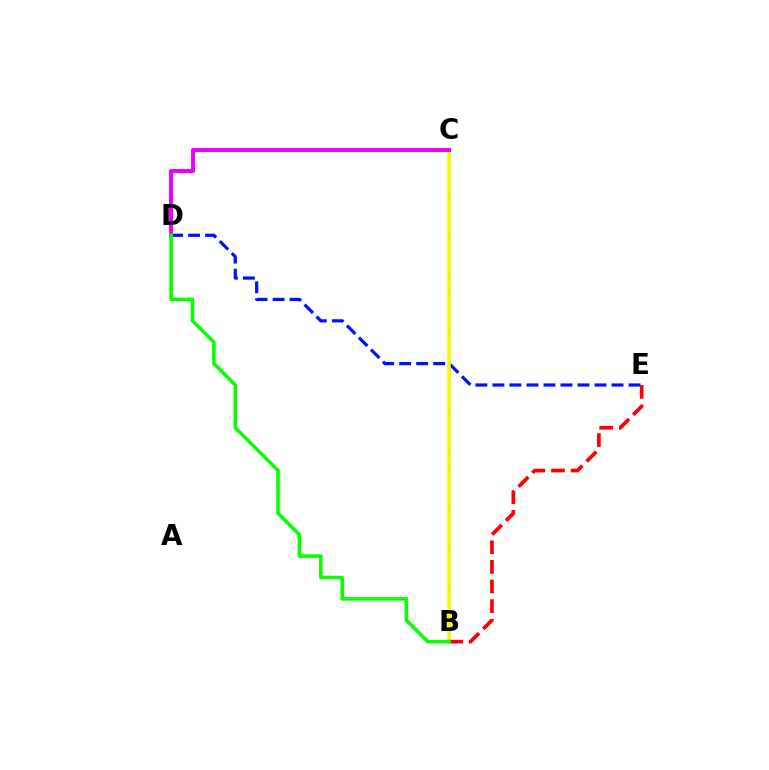{('D', 'E'): [{'color': '#0010ff', 'line_style': 'dashed', 'thickness': 2.31}], ('B', 'C'): [{'color': '#00fff6', 'line_style': 'dashed', 'thickness': 1.84}, {'color': '#fcf500', 'line_style': 'solid', 'thickness': 2.58}], ('C', 'D'): [{'color': '#ee00ff', 'line_style': 'solid', 'thickness': 2.86}], ('B', 'E'): [{'color': '#ff0000', 'line_style': 'dashed', 'thickness': 2.66}], ('B', 'D'): [{'color': '#08ff00', 'line_style': 'solid', 'thickness': 2.55}]}